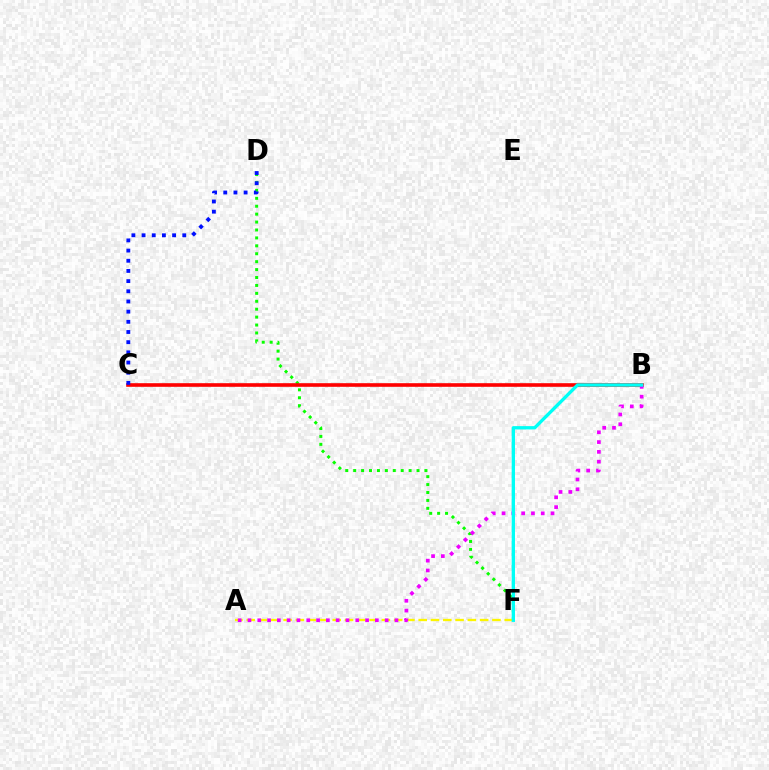{('D', 'F'): [{'color': '#08ff00', 'line_style': 'dotted', 'thickness': 2.15}], ('B', 'C'): [{'color': '#ff0000', 'line_style': 'solid', 'thickness': 2.61}], ('C', 'D'): [{'color': '#0010ff', 'line_style': 'dotted', 'thickness': 2.76}], ('A', 'F'): [{'color': '#fcf500', 'line_style': 'dashed', 'thickness': 1.67}], ('A', 'B'): [{'color': '#ee00ff', 'line_style': 'dotted', 'thickness': 2.66}], ('B', 'F'): [{'color': '#00fff6', 'line_style': 'solid', 'thickness': 2.4}]}